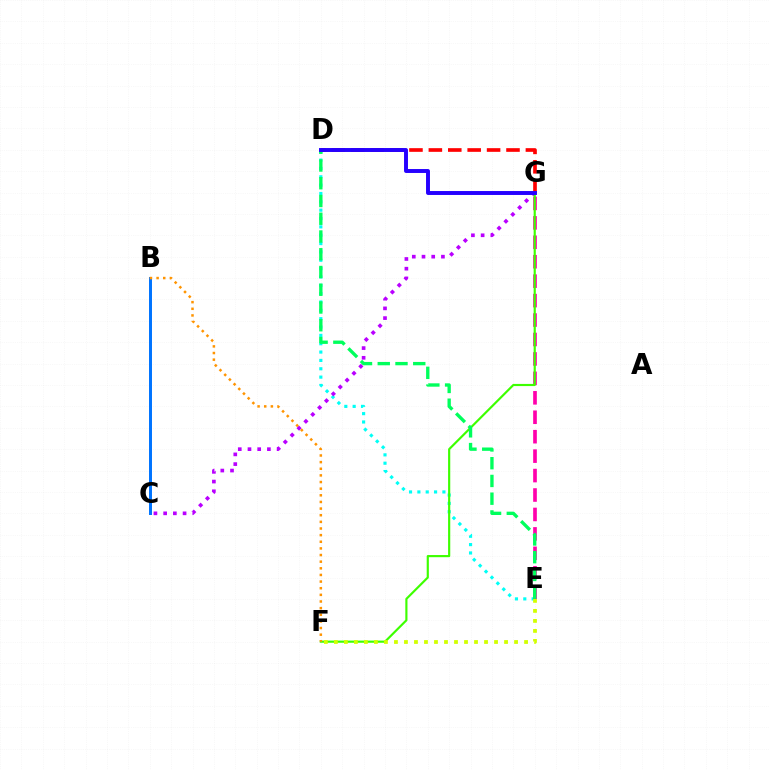{('D', 'E'): [{'color': '#00fff6', 'line_style': 'dotted', 'thickness': 2.27}, {'color': '#00ff5c', 'line_style': 'dashed', 'thickness': 2.41}], ('D', 'G'): [{'color': '#ff0000', 'line_style': 'dashed', 'thickness': 2.64}, {'color': '#2500ff', 'line_style': 'solid', 'thickness': 2.83}], ('E', 'G'): [{'color': '#ff00ac', 'line_style': 'dashed', 'thickness': 2.64}], ('C', 'G'): [{'color': '#b900ff', 'line_style': 'dotted', 'thickness': 2.64}], ('B', 'C'): [{'color': '#0074ff', 'line_style': 'solid', 'thickness': 2.15}], ('F', 'G'): [{'color': '#3dff00', 'line_style': 'solid', 'thickness': 1.56}], ('E', 'F'): [{'color': '#d1ff00', 'line_style': 'dotted', 'thickness': 2.72}], ('B', 'F'): [{'color': '#ff9400', 'line_style': 'dotted', 'thickness': 1.8}]}